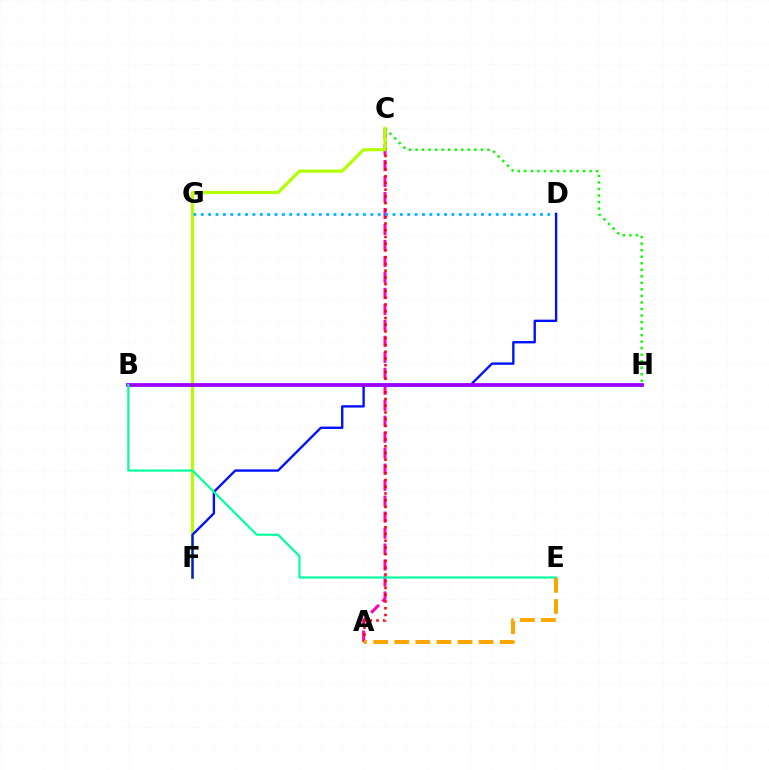{('A', 'C'): [{'color': '#ff00bd', 'line_style': 'dashed', 'thickness': 2.17}, {'color': '#ff0000', 'line_style': 'dotted', 'thickness': 1.83}], ('C', 'H'): [{'color': '#08ff00', 'line_style': 'dotted', 'thickness': 1.77}], ('C', 'F'): [{'color': '#b3ff00', 'line_style': 'solid', 'thickness': 2.27}], ('D', 'G'): [{'color': '#00b5ff', 'line_style': 'dotted', 'thickness': 2.0}], ('D', 'F'): [{'color': '#0010ff', 'line_style': 'solid', 'thickness': 1.7}], ('B', 'H'): [{'color': '#9b00ff', 'line_style': 'solid', 'thickness': 2.71}], ('B', 'E'): [{'color': '#00ff9d', 'line_style': 'solid', 'thickness': 1.55}], ('A', 'E'): [{'color': '#ffa500', 'line_style': 'dashed', 'thickness': 2.86}]}